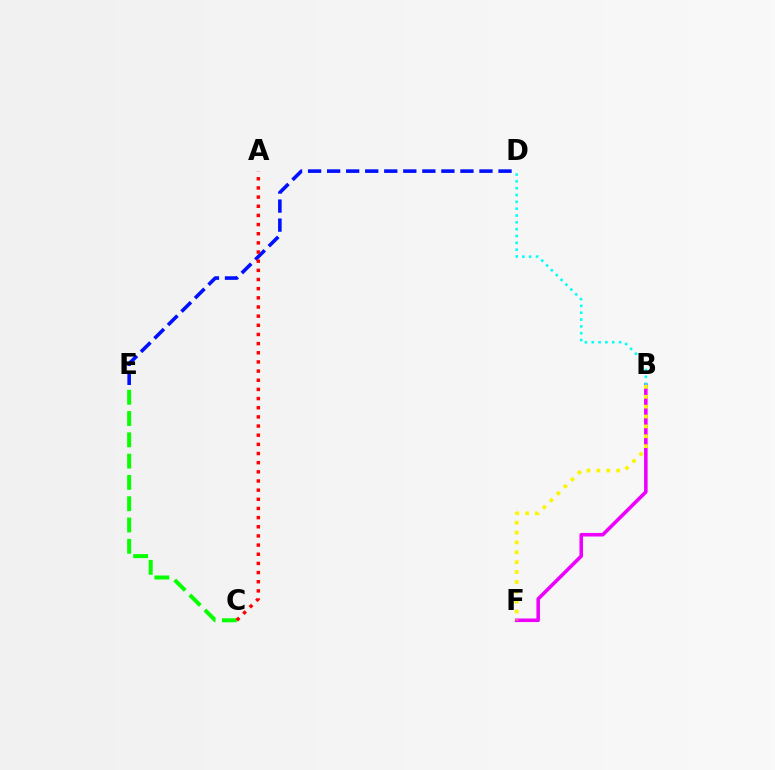{('D', 'E'): [{'color': '#0010ff', 'line_style': 'dashed', 'thickness': 2.59}], ('B', 'F'): [{'color': '#ee00ff', 'line_style': 'solid', 'thickness': 2.57}, {'color': '#fcf500', 'line_style': 'dotted', 'thickness': 2.68}], ('C', 'E'): [{'color': '#08ff00', 'line_style': 'dashed', 'thickness': 2.89}], ('A', 'C'): [{'color': '#ff0000', 'line_style': 'dotted', 'thickness': 2.49}], ('B', 'D'): [{'color': '#00fff6', 'line_style': 'dotted', 'thickness': 1.86}]}